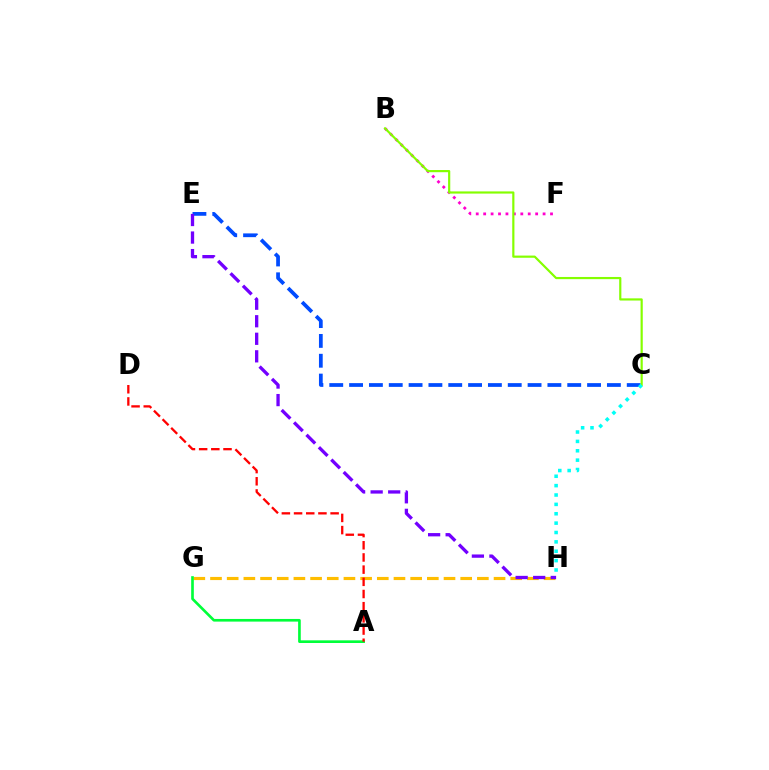{('B', 'F'): [{'color': '#ff00cf', 'line_style': 'dotted', 'thickness': 2.02}], ('G', 'H'): [{'color': '#ffbd00', 'line_style': 'dashed', 'thickness': 2.27}], ('A', 'G'): [{'color': '#00ff39', 'line_style': 'solid', 'thickness': 1.91}], ('C', 'E'): [{'color': '#004bff', 'line_style': 'dashed', 'thickness': 2.69}], ('B', 'C'): [{'color': '#84ff00', 'line_style': 'solid', 'thickness': 1.57}], ('A', 'D'): [{'color': '#ff0000', 'line_style': 'dashed', 'thickness': 1.66}], ('E', 'H'): [{'color': '#7200ff', 'line_style': 'dashed', 'thickness': 2.38}], ('C', 'H'): [{'color': '#00fff6', 'line_style': 'dotted', 'thickness': 2.55}]}